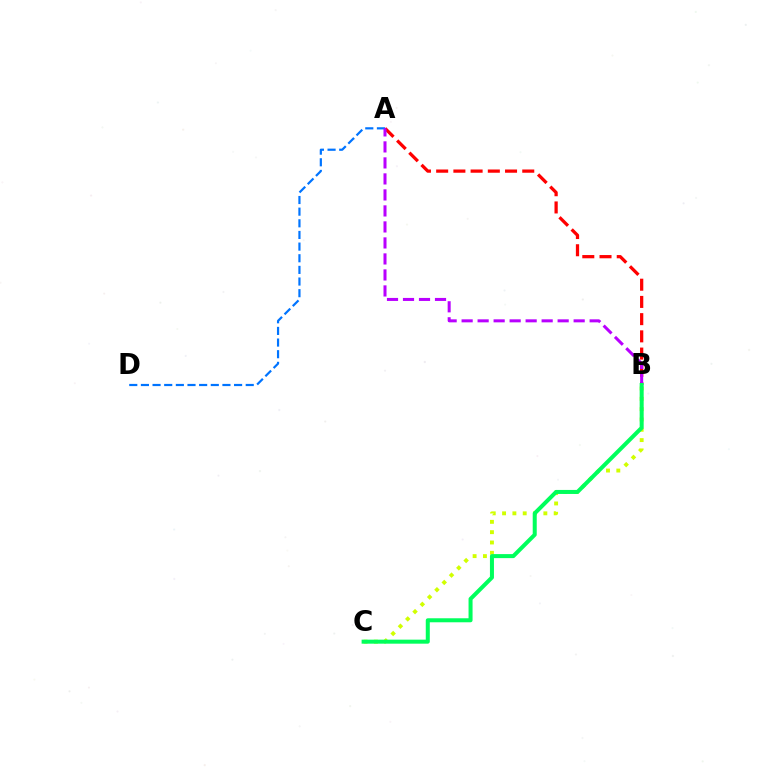{('A', 'B'): [{'color': '#ff0000', 'line_style': 'dashed', 'thickness': 2.34}, {'color': '#b900ff', 'line_style': 'dashed', 'thickness': 2.17}], ('B', 'C'): [{'color': '#d1ff00', 'line_style': 'dotted', 'thickness': 2.8}, {'color': '#00ff5c', 'line_style': 'solid', 'thickness': 2.89}], ('A', 'D'): [{'color': '#0074ff', 'line_style': 'dashed', 'thickness': 1.58}]}